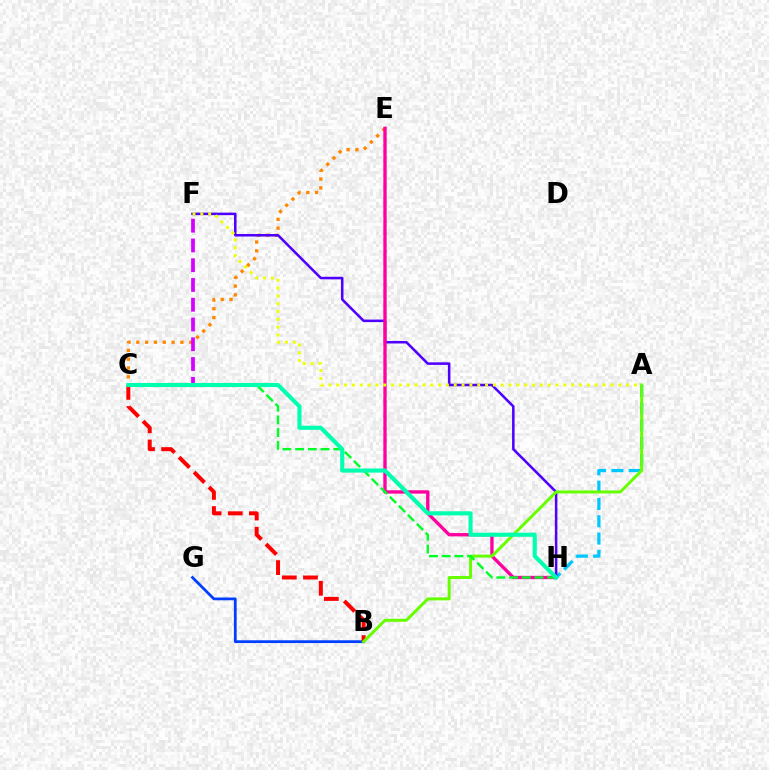{('C', 'E'): [{'color': '#ff8800', 'line_style': 'dotted', 'thickness': 2.4}], ('A', 'H'): [{'color': '#00c7ff', 'line_style': 'dashed', 'thickness': 2.35}], ('F', 'H'): [{'color': '#4f00ff', 'line_style': 'solid', 'thickness': 1.83}], ('B', 'G'): [{'color': '#003fff', 'line_style': 'solid', 'thickness': 2.0}], ('B', 'C'): [{'color': '#ff0000', 'line_style': 'dashed', 'thickness': 2.87}], ('E', 'H'): [{'color': '#ff00a0', 'line_style': 'solid', 'thickness': 2.4}], ('A', 'B'): [{'color': '#66ff00', 'line_style': 'solid', 'thickness': 2.15}], ('C', 'F'): [{'color': '#d600ff', 'line_style': 'dashed', 'thickness': 2.69}], ('C', 'H'): [{'color': '#00ff27', 'line_style': 'dashed', 'thickness': 1.73}, {'color': '#00ffaf', 'line_style': 'solid', 'thickness': 2.96}], ('A', 'F'): [{'color': '#eeff00', 'line_style': 'dotted', 'thickness': 2.13}]}